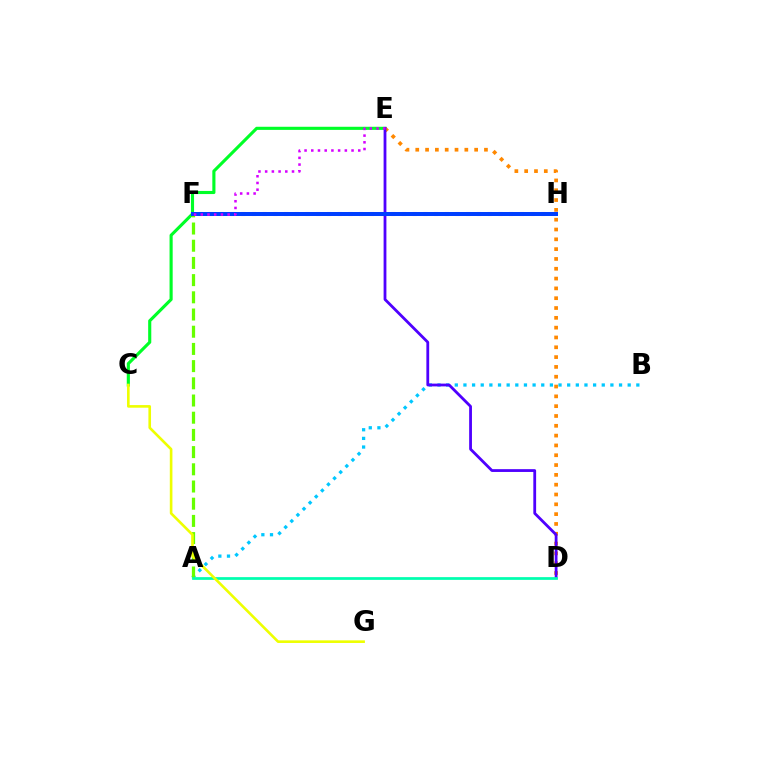{('C', 'E'): [{'color': '#00ff27', 'line_style': 'solid', 'thickness': 2.25}], ('F', 'H'): [{'color': '#ff00a0', 'line_style': 'dashed', 'thickness': 1.57}, {'color': '#ff0000', 'line_style': 'dotted', 'thickness': 2.91}, {'color': '#003fff', 'line_style': 'solid', 'thickness': 2.88}], ('D', 'E'): [{'color': '#ff8800', 'line_style': 'dotted', 'thickness': 2.67}, {'color': '#4f00ff', 'line_style': 'solid', 'thickness': 2.01}], ('A', 'B'): [{'color': '#00c7ff', 'line_style': 'dotted', 'thickness': 2.35}], ('A', 'F'): [{'color': '#66ff00', 'line_style': 'dashed', 'thickness': 2.34}], ('E', 'F'): [{'color': '#d600ff', 'line_style': 'dotted', 'thickness': 1.82}], ('A', 'D'): [{'color': '#00ffaf', 'line_style': 'solid', 'thickness': 1.97}], ('C', 'G'): [{'color': '#eeff00', 'line_style': 'solid', 'thickness': 1.89}]}